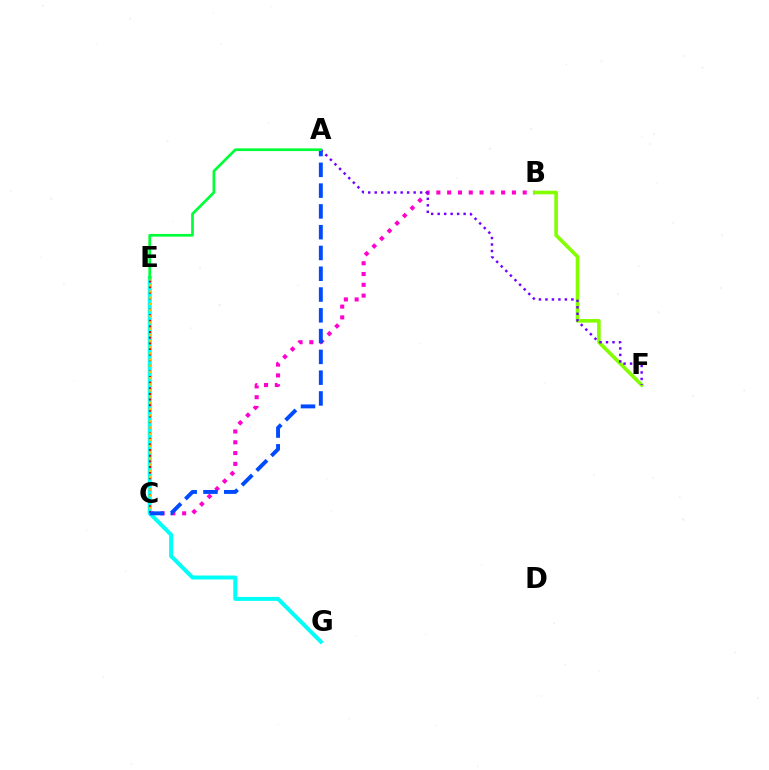{('B', 'C'): [{'color': '#ff00cf', 'line_style': 'dotted', 'thickness': 2.93}], ('E', 'G'): [{'color': '#00fff6', 'line_style': 'solid', 'thickness': 2.85}], ('C', 'E'): [{'color': '#ff0000', 'line_style': 'dotted', 'thickness': 1.53}, {'color': '#ffbd00', 'line_style': 'dotted', 'thickness': 1.68}], ('B', 'F'): [{'color': '#84ff00', 'line_style': 'solid', 'thickness': 2.6}], ('A', 'C'): [{'color': '#004bff', 'line_style': 'dashed', 'thickness': 2.82}], ('A', 'F'): [{'color': '#7200ff', 'line_style': 'dotted', 'thickness': 1.76}], ('A', 'E'): [{'color': '#00ff39', 'line_style': 'solid', 'thickness': 1.96}]}